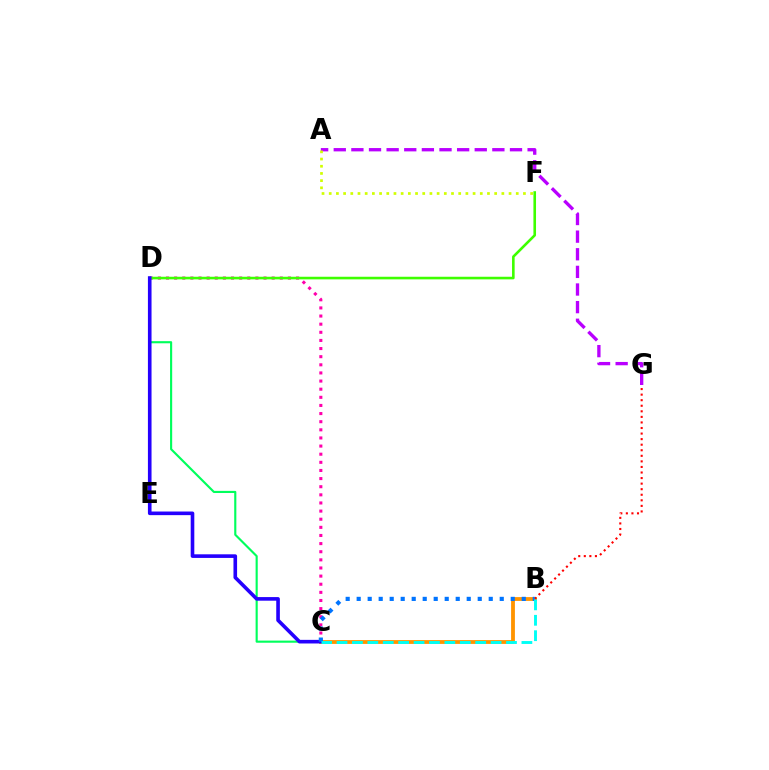{('A', 'G'): [{'color': '#b900ff', 'line_style': 'dashed', 'thickness': 2.39}], ('C', 'D'): [{'color': '#00ff5c', 'line_style': 'solid', 'thickness': 1.54}, {'color': '#ff00ac', 'line_style': 'dotted', 'thickness': 2.21}, {'color': '#2500ff', 'line_style': 'solid', 'thickness': 2.6}], ('B', 'C'): [{'color': '#ff9400', 'line_style': 'solid', 'thickness': 2.74}, {'color': '#0074ff', 'line_style': 'dotted', 'thickness': 2.99}, {'color': '#00fff6', 'line_style': 'dashed', 'thickness': 2.09}], ('D', 'F'): [{'color': '#3dff00', 'line_style': 'solid', 'thickness': 1.88}], ('A', 'F'): [{'color': '#d1ff00', 'line_style': 'dotted', 'thickness': 1.95}], ('B', 'G'): [{'color': '#ff0000', 'line_style': 'dotted', 'thickness': 1.51}]}